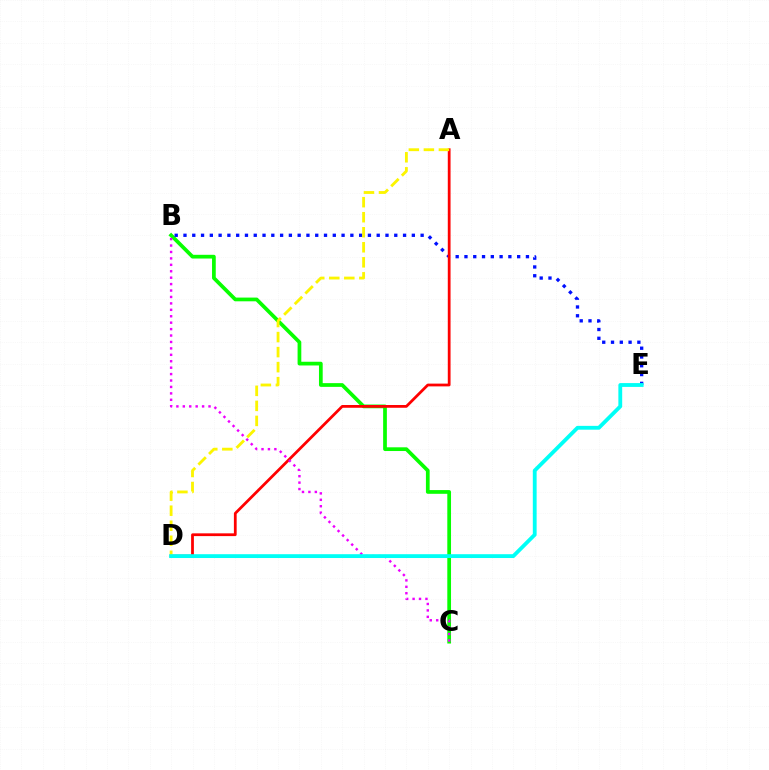{('B', 'C'): [{'color': '#08ff00', 'line_style': 'solid', 'thickness': 2.68}, {'color': '#ee00ff', 'line_style': 'dotted', 'thickness': 1.75}], ('B', 'E'): [{'color': '#0010ff', 'line_style': 'dotted', 'thickness': 2.39}], ('A', 'D'): [{'color': '#ff0000', 'line_style': 'solid', 'thickness': 1.99}, {'color': '#fcf500', 'line_style': 'dashed', 'thickness': 2.04}], ('D', 'E'): [{'color': '#00fff6', 'line_style': 'solid', 'thickness': 2.75}]}